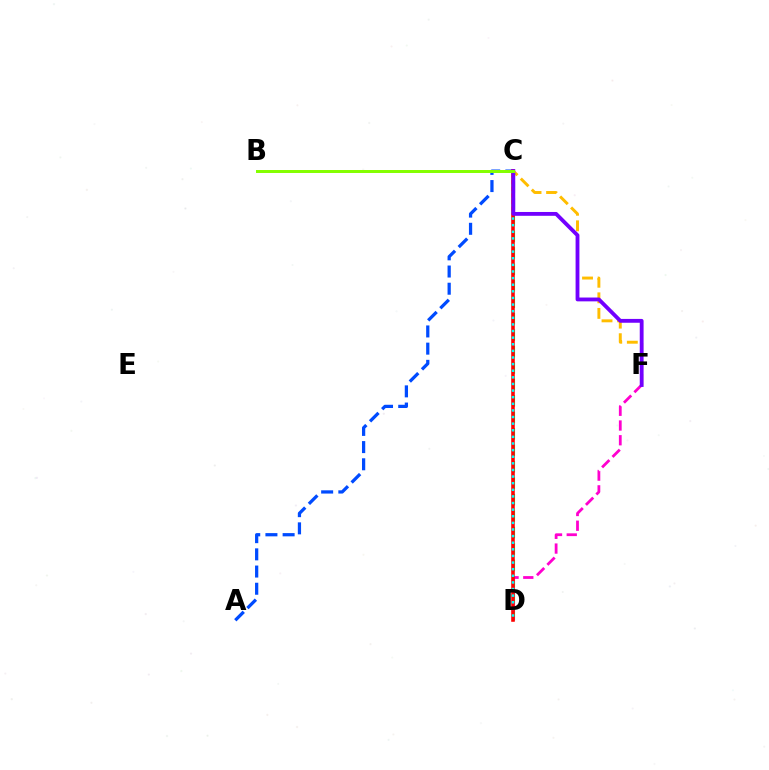{('C', 'D'): [{'color': '#00ff39', 'line_style': 'dashed', 'thickness': 2.23}, {'color': '#ff0000', 'line_style': 'solid', 'thickness': 2.57}, {'color': '#00fff6', 'line_style': 'dotted', 'thickness': 1.8}], ('C', 'F'): [{'color': '#ffbd00', 'line_style': 'dashed', 'thickness': 2.11}, {'color': '#7200ff', 'line_style': 'solid', 'thickness': 2.76}], ('D', 'F'): [{'color': '#ff00cf', 'line_style': 'dashed', 'thickness': 2.0}], ('A', 'C'): [{'color': '#004bff', 'line_style': 'dashed', 'thickness': 2.34}], ('B', 'C'): [{'color': '#84ff00', 'line_style': 'solid', 'thickness': 2.14}]}